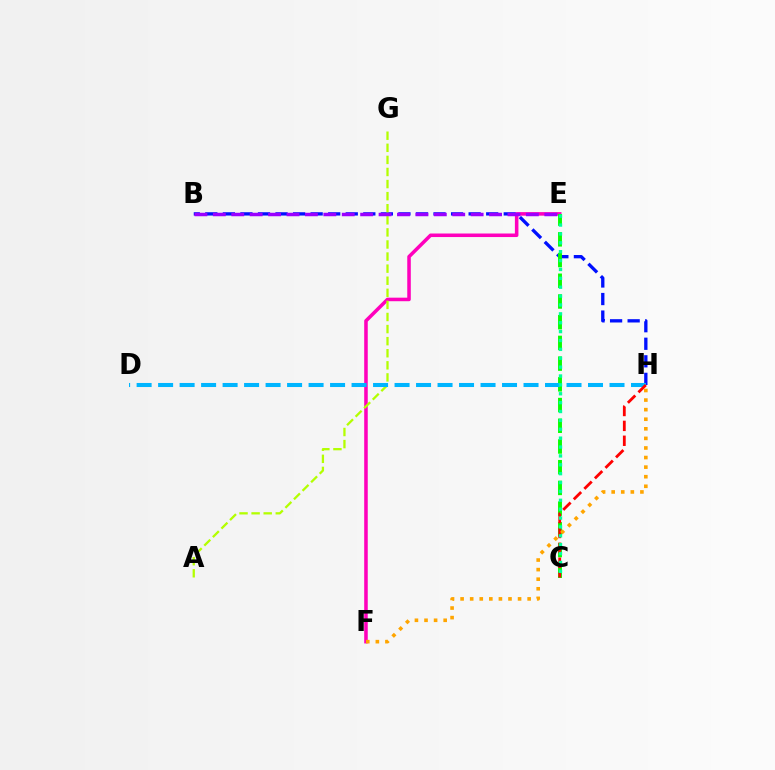{('B', 'H'): [{'color': '#0010ff', 'line_style': 'dashed', 'thickness': 2.38}], ('E', 'F'): [{'color': '#ff00bd', 'line_style': 'solid', 'thickness': 2.55}], ('A', 'G'): [{'color': '#b3ff00', 'line_style': 'dashed', 'thickness': 1.64}], ('B', 'E'): [{'color': '#9b00ff', 'line_style': 'dashed', 'thickness': 2.5}], ('C', 'E'): [{'color': '#08ff00', 'line_style': 'dashed', 'thickness': 2.81}, {'color': '#00ff9d', 'line_style': 'dotted', 'thickness': 2.41}], ('D', 'H'): [{'color': '#00b5ff', 'line_style': 'dashed', 'thickness': 2.92}], ('C', 'H'): [{'color': '#ff0000', 'line_style': 'dashed', 'thickness': 2.02}], ('F', 'H'): [{'color': '#ffa500', 'line_style': 'dotted', 'thickness': 2.6}]}